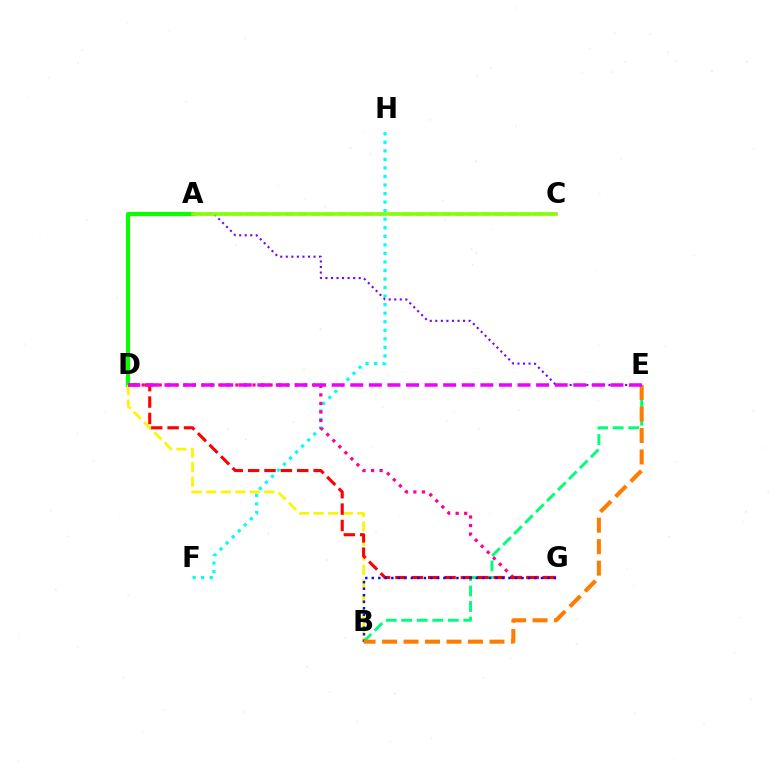{('A', 'D'): [{'color': '#08ff00', 'line_style': 'solid', 'thickness': 2.97}], ('B', 'D'): [{'color': '#fcf500', 'line_style': 'dashed', 'thickness': 1.97}], ('A', 'C'): [{'color': '#008cff', 'line_style': 'dashed', 'thickness': 1.78}, {'color': '#84ff00', 'line_style': 'solid', 'thickness': 2.57}], ('B', 'E'): [{'color': '#00ff74', 'line_style': 'dashed', 'thickness': 2.11}, {'color': '#ff7c00', 'line_style': 'dashed', 'thickness': 2.92}], ('F', 'H'): [{'color': '#00fff6', 'line_style': 'dotted', 'thickness': 2.32}], ('D', 'G'): [{'color': '#ff0094', 'line_style': 'dotted', 'thickness': 2.32}, {'color': '#ff0000', 'line_style': 'dashed', 'thickness': 2.22}], ('A', 'E'): [{'color': '#7200ff', 'line_style': 'dotted', 'thickness': 1.51}], ('B', 'G'): [{'color': '#0010ff', 'line_style': 'dotted', 'thickness': 1.77}], ('D', 'E'): [{'color': '#ee00ff', 'line_style': 'dashed', 'thickness': 2.52}]}